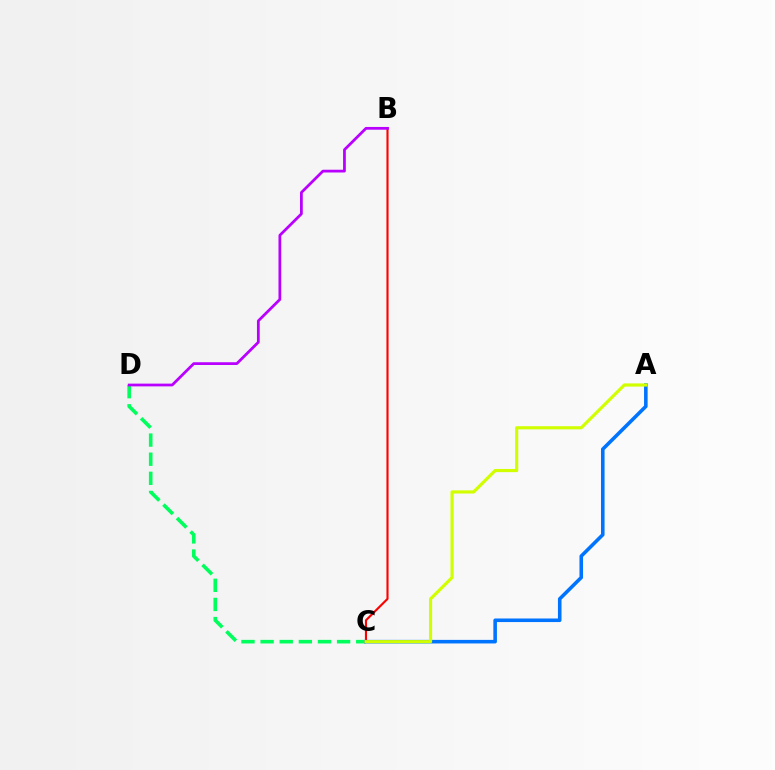{('B', 'C'): [{'color': '#ff0000', 'line_style': 'solid', 'thickness': 1.53}], ('C', 'D'): [{'color': '#00ff5c', 'line_style': 'dashed', 'thickness': 2.6}], ('A', 'C'): [{'color': '#0074ff', 'line_style': 'solid', 'thickness': 2.57}, {'color': '#d1ff00', 'line_style': 'solid', 'thickness': 2.28}], ('B', 'D'): [{'color': '#b900ff', 'line_style': 'solid', 'thickness': 1.99}]}